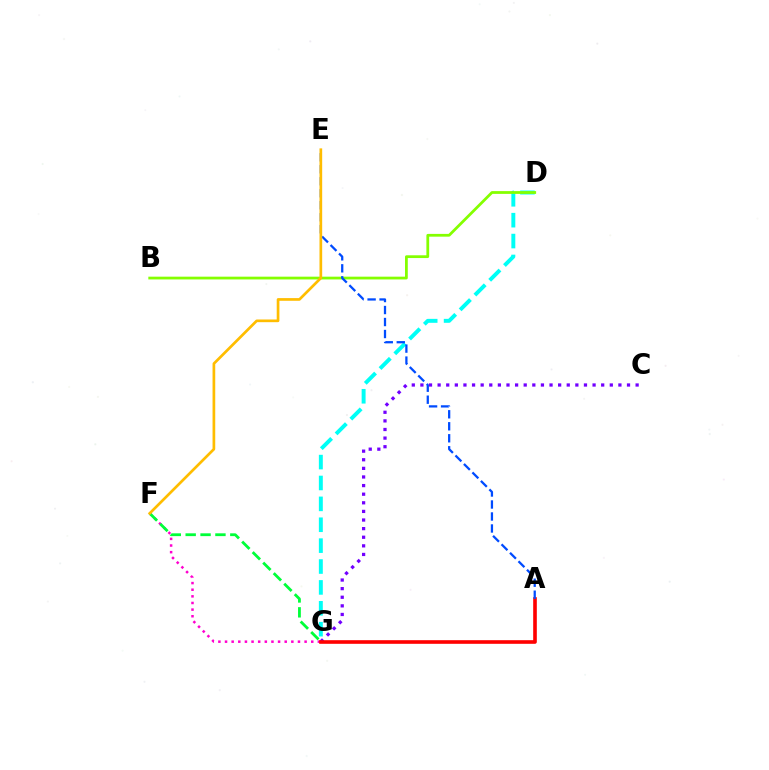{('D', 'G'): [{'color': '#00fff6', 'line_style': 'dashed', 'thickness': 2.84}], ('C', 'G'): [{'color': '#7200ff', 'line_style': 'dotted', 'thickness': 2.34}], ('F', 'G'): [{'color': '#ff00cf', 'line_style': 'dotted', 'thickness': 1.8}, {'color': '#00ff39', 'line_style': 'dashed', 'thickness': 2.02}], ('A', 'G'): [{'color': '#ff0000', 'line_style': 'solid', 'thickness': 2.61}], ('B', 'D'): [{'color': '#84ff00', 'line_style': 'solid', 'thickness': 1.99}], ('A', 'E'): [{'color': '#004bff', 'line_style': 'dashed', 'thickness': 1.63}], ('E', 'F'): [{'color': '#ffbd00', 'line_style': 'solid', 'thickness': 1.94}]}